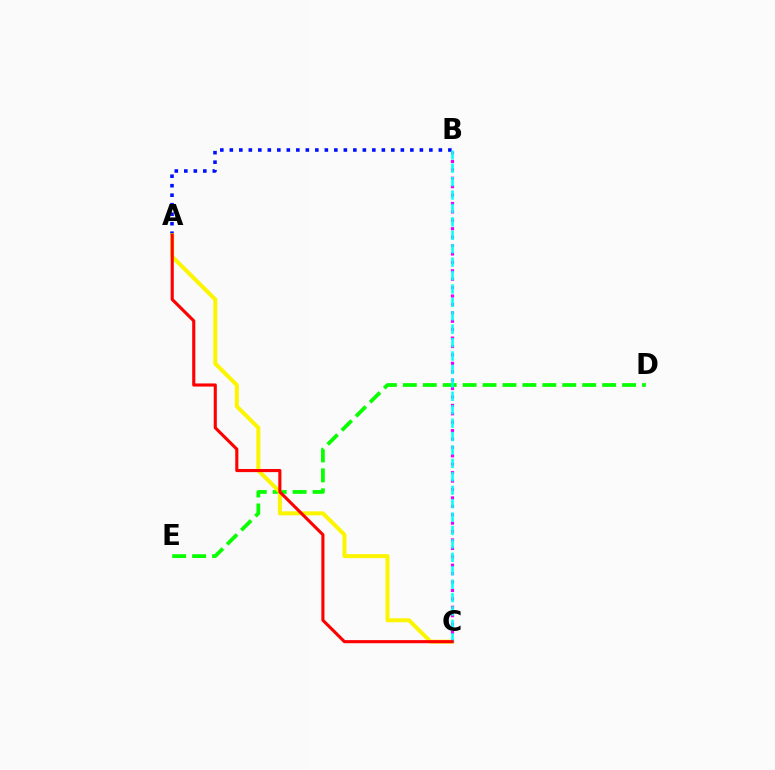{('A', 'B'): [{'color': '#0010ff', 'line_style': 'dotted', 'thickness': 2.58}], ('D', 'E'): [{'color': '#08ff00', 'line_style': 'dashed', 'thickness': 2.71}], ('A', 'C'): [{'color': '#fcf500', 'line_style': 'solid', 'thickness': 2.87}, {'color': '#ff0000', 'line_style': 'solid', 'thickness': 2.24}], ('B', 'C'): [{'color': '#ee00ff', 'line_style': 'dotted', 'thickness': 2.29}, {'color': '#00fff6', 'line_style': 'dashed', 'thickness': 1.82}]}